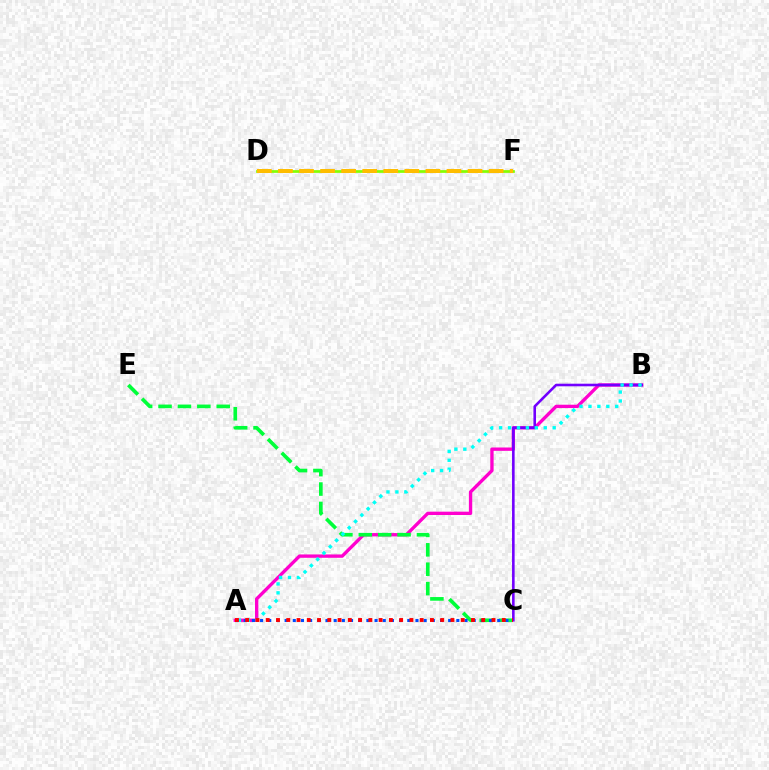{('A', 'B'): [{'color': '#ff00cf', 'line_style': 'solid', 'thickness': 2.41}, {'color': '#00fff6', 'line_style': 'dotted', 'thickness': 2.43}], ('C', 'E'): [{'color': '#00ff39', 'line_style': 'dashed', 'thickness': 2.64}], ('B', 'C'): [{'color': '#7200ff', 'line_style': 'solid', 'thickness': 1.87}], ('D', 'F'): [{'color': '#84ff00', 'line_style': 'solid', 'thickness': 1.96}, {'color': '#ffbd00', 'line_style': 'dashed', 'thickness': 2.86}], ('A', 'C'): [{'color': '#004bff', 'line_style': 'dotted', 'thickness': 2.22}, {'color': '#ff0000', 'line_style': 'dotted', 'thickness': 2.79}]}